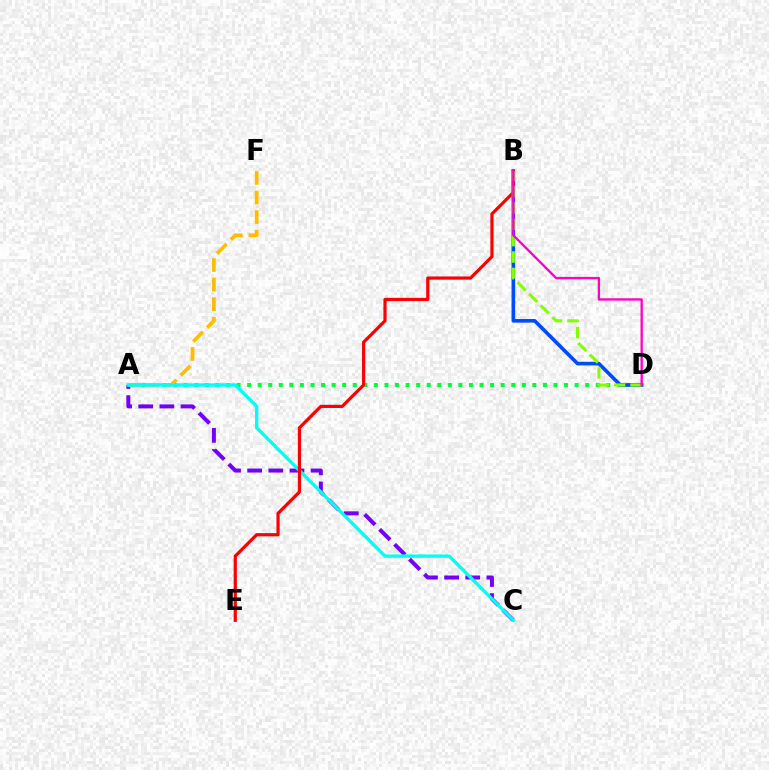{('A', 'C'): [{'color': '#7200ff', 'line_style': 'dashed', 'thickness': 2.87}, {'color': '#00fff6', 'line_style': 'solid', 'thickness': 2.42}], ('A', 'D'): [{'color': '#00ff39', 'line_style': 'dotted', 'thickness': 2.87}], ('A', 'F'): [{'color': '#ffbd00', 'line_style': 'dashed', 'thickness': 2.66}], ('B', 'D'): [{'color': '#004bff', 'line_style': 'solid', 'thickness': 2.6}, {'color': '#84ff00', 'line_style': 'dashed', 'thickness': 2.23}, {'color': '#ff00cf', 'line_style': 'solid', 'thickness': 1.68}], ('B', 'E'): [{'color': '#ff0000', 'line_style': 'solid', 'thickness': 2.3}]}